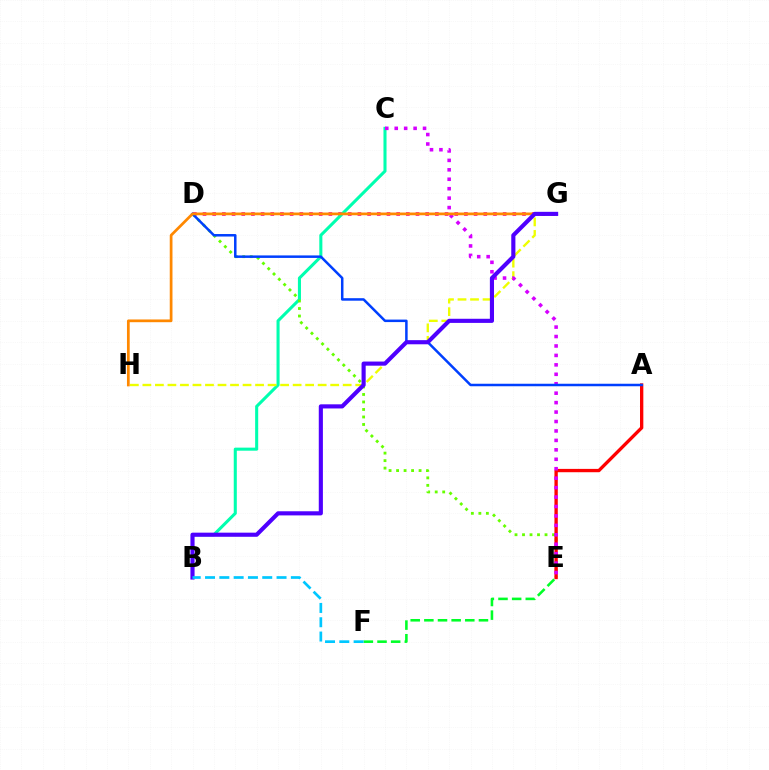{('D', 'G'): [{'color': '#ff00a0', 'line_style': 'dotted', 'thickness': 2.63}], ('E', 'F'): [{'color': '#00ff27', 'line_style': 'dashed', 'thickness': 1.85}], ('B', 'C'): [{'color': '#00ffaf', 'line_style': 'solid', 'thickness': 2.21}], ('D', 'E'): [{'color': '#66ff00', 'line_style': 'dotted', 'thickness': 2.04}], ('G', 'H'): [{'color': '#eeff00', 'line_style': 'dashed', 'thickness': 1.7}, {'color': '#ff8800', 'line_style': 'solid', 'thickness': 1.97}], ('A', 'E'): [{'color': '#ff0000', 'line_style': 'solid', 'thickness': 2.4}], ('C', 'E'): [{'color': '#d600ff', 'line_style': 'dotted', 'thickness': 2.57}], ('A', 'D'): [{'color': '#003fff', 'line_style': 'solid', 'thickness': 1.8}], ('B', 'G'): [{'color': '#4f00ff', 'line_style': 'solid', 'thickness': 2.97}], ('B', 'F'): [{'color': '#00c7ff', 'line_style': 'dashed', 'thickness': 1.94}]}